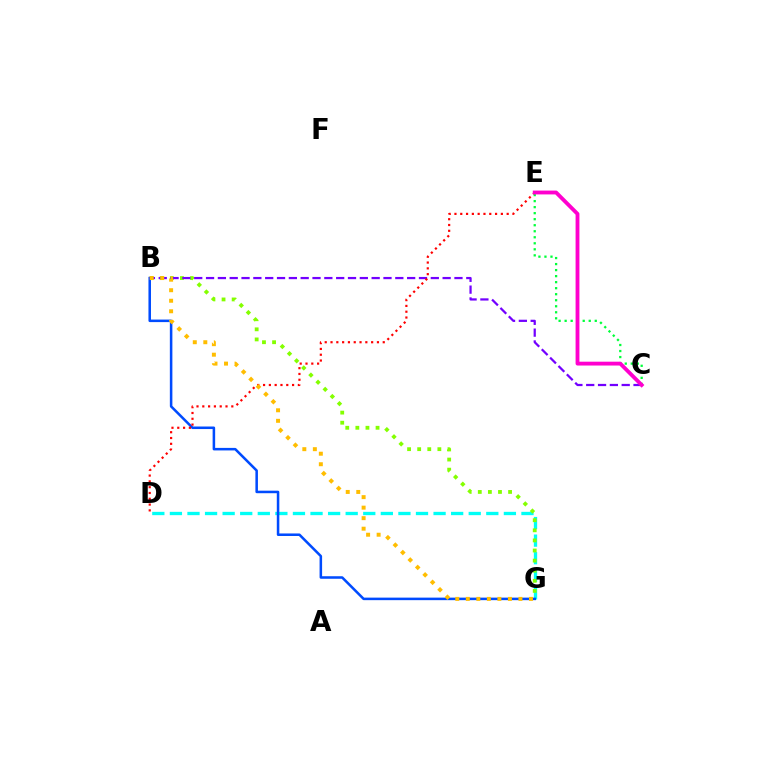{('D', 'G'): [{'color': '#00fff6', 'line_style': 'dashed', 'thickness': 2.39}], ('B', 'G'): [{'color': '#84ff00', 'line_style': 'dotted', 'thickness': 2.74}, {'color': '#004bff', 'line_style': 'solid', 'thickness': 1.83}, {'color': '#ffbd00', 'line_style': 'dotted', 'thickness': 2.86}], ('B', 'C'): [{'color': '#7200ff', 'line_style': 'dashed', 'thickness': 1.61}], ('D', 'E'): [{'color': '#ff0000', 'line_style': 'dotted', 'thickness': 1.58}], ('C', 'E'): [{'color': '#00ff39', 'line_style': 'dotted', 'thickness': 1.64}, {'color': '#ff00cf', 'line_style': 'solid', 'thickness': 2.76}]}